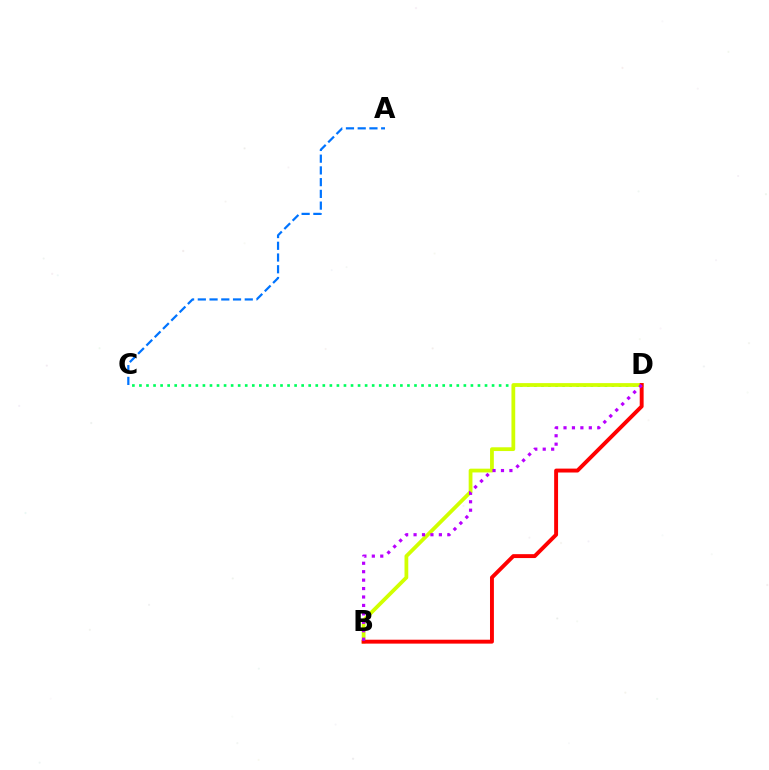{('C', 'D'): [{'color': '#00ff5c', 'line_style': 'dotted', 'thickness': 1.92}], ('B', 'D'): [{'color': '#d1ff00', 'line_style': 'solid', 'thickness': 2.72}, {'color': '#ff0000', 'line_style': 'solid', 'thickness': 2.81}, {'color': '#b900ff', 'line_style': 'dotted', 'thickness': 2.29}], ('A', 'C'): [{'color': '#0074ff', 'line_style': 'dashed', 'thickness': 1.59}]}